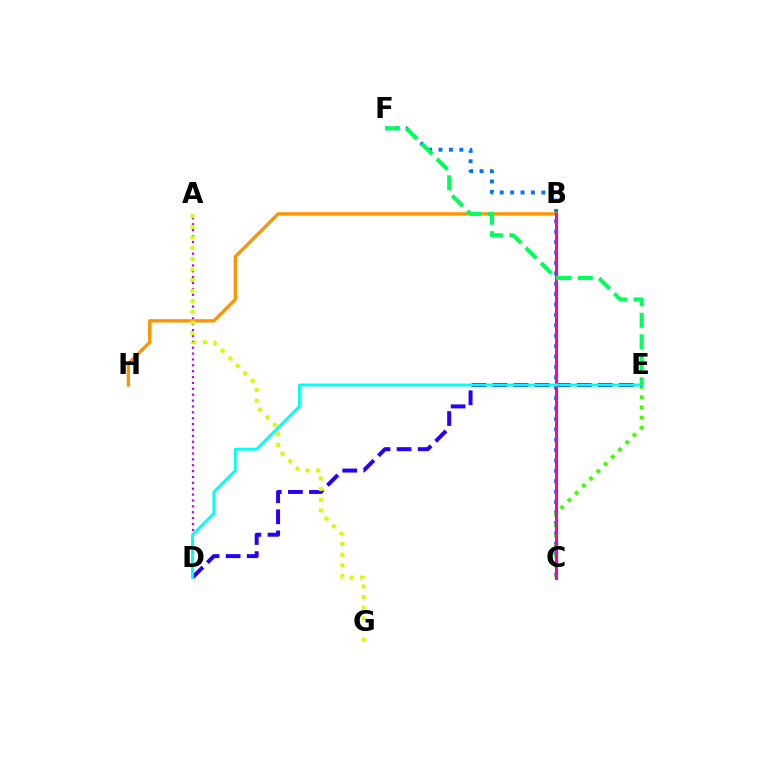{('B', 'C'): [{'color': '#ff0000', 'line_style': 'dotted', 'thickness': 2.09}, {'color': '#ff00ac', 'line_style': 'solid', 'thickness': 2.19}], ('A', 'D'): [{'color': '#b900ff', 'line_style': 'dotted', 'thickness': 1.6}], ('C', 'F'): [{'color': '#0074ff', 'line_style': 'dotted', 'thickness': 2.83}], ('B', 'H'): [{'color': '#ff9400', 'line_style': 'solid', 'thickness': 2.39}], ('C', 'E'): [{'color': '#3dff00', 'line_style': 'dotted', 'thickness': 2.78}], ('D', 'E'): [{'color': '#2500ff', 'line_style': 'dashed', 'thickness': 2.86}, {'color': '#00fff6', 'line_style': 'solid', 'thickness': 2.07}], ('A', 'G'): [{'color': '#d1ff00', 'line_style': 'dotted', 'thickness': 2.89}], ('E', 'F'): [{'color': '#00ff5c', 'line_style': 'dashed', 'thickness': 2.92}]}